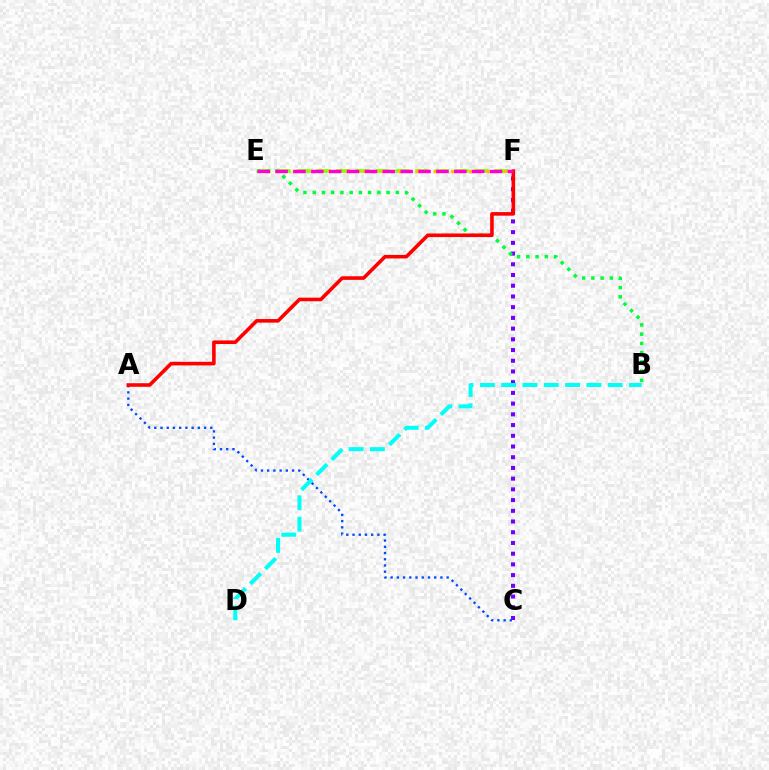{('C', 'F'): [{'color': '#7200ff', 'line_style': 'dotted', 'thickness': 2.91}], ('E', 'F'): [{'color': '#84ff00', 'line_style': 'dashed', 'thickness': 2.69}, {'color': '#ffbd00', 'line_style': 'dotted', 'thickness': 2.39}, {'color': '#ff00cf', 'line_style': 'dashed', 'thickness': 2.43}], ('A', 'C'): [{'color': '#004bff', 'line_style': 'dotted', 'thickness': 1.69}], ('B', 'E'): [{'color': '#00ff39', 'line_style': 'dotted', 'thickness': 2.51}], ('A', 'F'): [{'color': '#ff0000', 'line_style': 'solid', 'thickness': 2.59}], ('B', 'D'): [{'color': '#00fff6', 'line_style': 'dashed', 'thickness': 2.89}]}